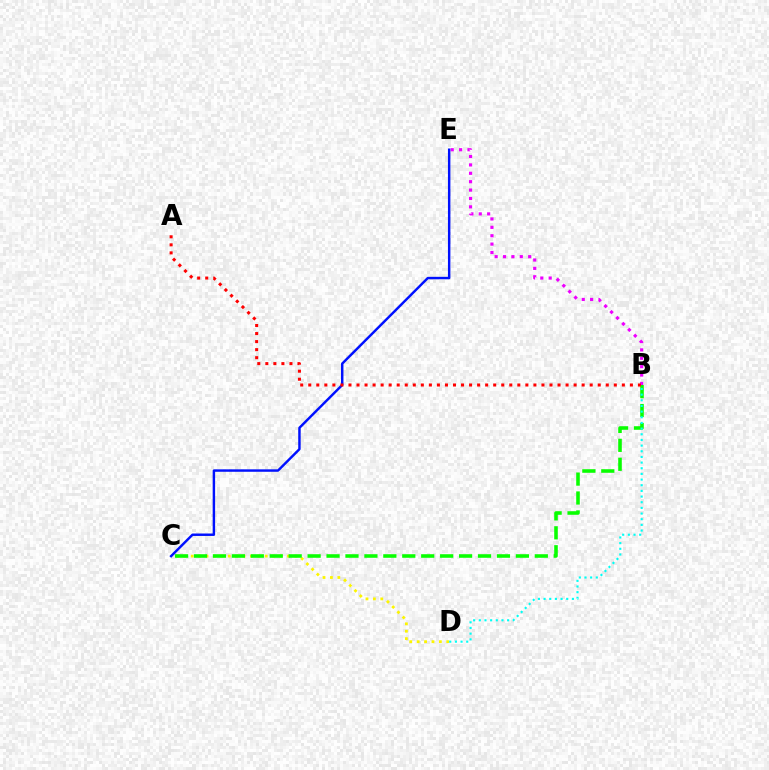{('B', 'E'): [{'color': '#ee00ff', 'line_style': 'dotted', 'thickness': 2.28}], ('C', 'D'): [{'color': '#fcf500', 'line_style': 'dotted', 'thickness': 2.01}], ('C', 'E'): [{'color': '#0010ff', 'line_style': 'solid', 'thickness': 1.76}], ('B', 'C'): [{'color': '#08ff00', 'line_style': 'dashed', 'thickness': 2.57}], ('B', 'D'): [{'color': '#00fff6', 'line_style': 'dotted', 'thickness': 1.54}], ('A', 'B'): [{'color': '#ff0000', 'line_style': 'dotted', 'thickness': 2.18}]}